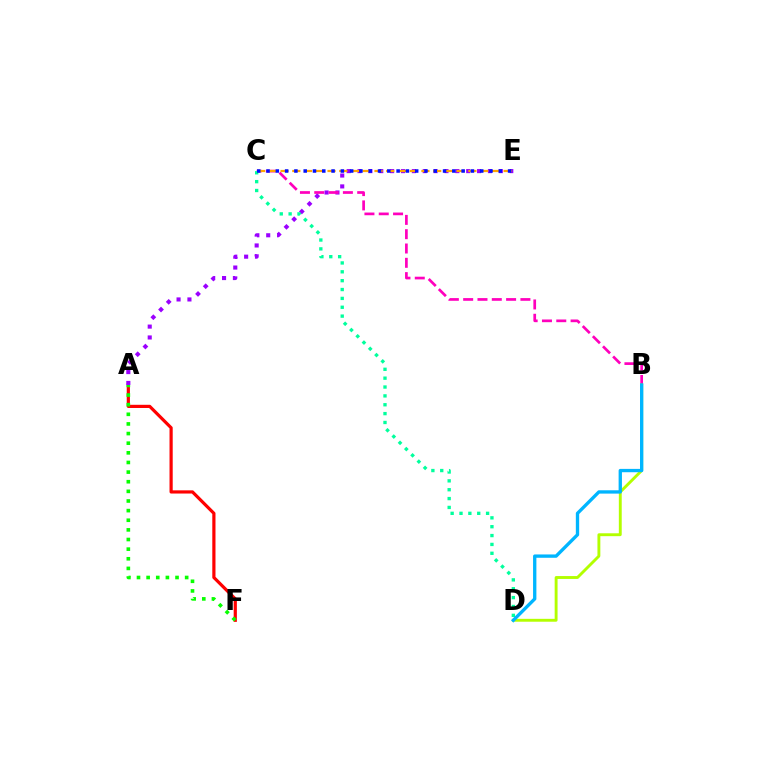{('A', 'F'): [{'color': '#ff0000', 'line_style': 'solid', 'thickness': 2.3}, {'color': '#08ff00', 'line_style': 'dotted', 'thickness': 2.62}], ('A', 'E'): [{'color': '#9b00ff', 'line_style': 'dotted', 'thickness': 2.95}], ('B', 'C'): [{'color': '#ff00bd', 'line_style': 'dashed', 'thickness': 1.94}], ('C', 'D'): [{'color': '#00ff9d', 'line_style': 'dotted', 'thickness': 2.41}], ('B', 'D'): [{'color': '#b3ff00', 'line_style': 'solid', 'thickness': 2.08}, {'color': '#00b5ff', 'line_style': 'solid', 'thickness': 2.4}], ('C', 'E'): [{'color': '#ffa500', 'line_style': 'dashed', 'thickness': 1.59}, {'color': '#0010ff', 'line_style': 'dotted', 'thickness': 2.52}]}